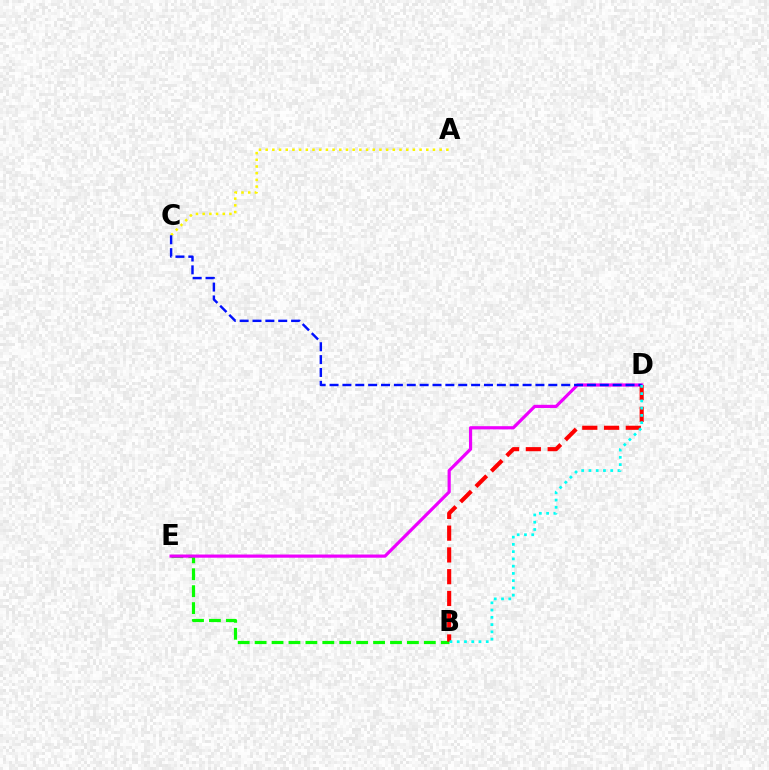{('A', 'C'): [{'color': '#fcf500', 'line_style': 'dotted', 'thickness': 1.82}], ('B', 'E'): [{'color': '#08ff00', 'line_style': 'dashed', 'thickness': 2.3}], ('D', 'E'): [{'color': '#ee00ff', 'line_style': 'solid', 'thickness': 2.29}], ('B', 'D'): [{'color': '#ff0000', 'line_style': 'dashed', 'thickness': 2.96}, {'color': '#00fff6', 'line_style': 'dotted', 'thickness': 1.97}], ('C', 'D'): [{'color': '#0010ff', 'line_style': 'dashed', 'thickness': 1.75}]}